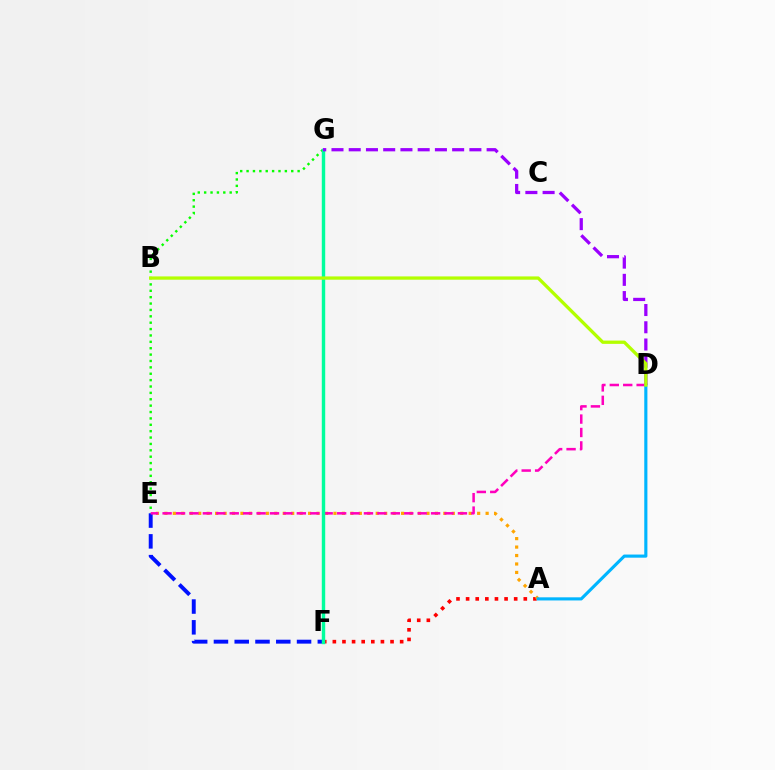{('A', 'F'): [{'color': '#ff0000', 'line_style': 'dotted', 'thickness': 2.61}], ('E', 'G'): [{'color': '#08ff00', 'line_style': 'dotted', 'thickness': 1.73}], ('A', 'E'): [{'color': '#ffa500', 'line_style': 'dotted', 'thickness': 2.3}], ('E', 'F'): [{'color': '#0010ff', 'line_style': 'dashed', 'thickness': 2.82}], ('D', 'E'): [{'color': '#ff00bd', 'line_style': 'dashed', 'thickness': 1.82}], ('F', 'G'): [{'color': '#00ff9d', 'line_style': 'solid', 'thickness': 2.47}], ('A', 'D'): [{'color': '#00b5ff', 'line_style': 'solid', 'thickness': 2.25}], ('D', 'G'): [{'color': '#9b00ff', 'line_style': 'dashed', 'thickness': 2.34}], ('B', 'D'): [{'color': '#b3ff00', 'line_style': 'solid', 'thickness': 2.37}]}